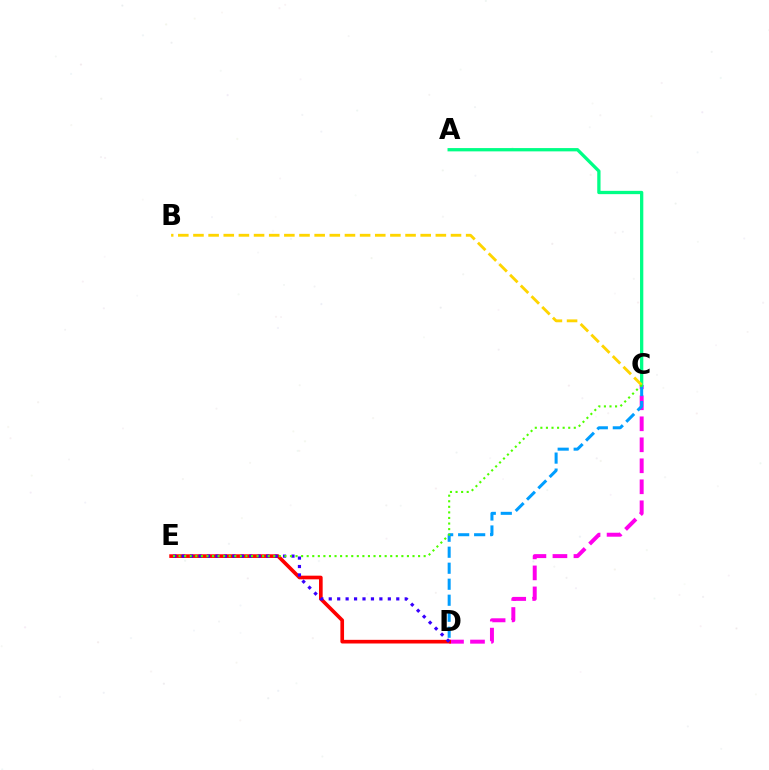{('C', 'D'): [{'color': '#ff00ed', 'line_style': 'dashed', 'thickness': 2.85}, {'color': '#009eff', 'line_style': 'dashed', 'thickness': 2.17}], ('D', 'E'): [{'color': '#ff0000', 'line_style': 'solid', 'thickness': 2.63}, {'color': '#3700ff', 'line_style': 'dotted', 'thickness': 2.29}], ('A', 'C'): [{'color': '#00ff86', 'line_style': 'solid', 'thickness': 2.37}], ('B', 'C'): [{'color': '#ffd500', 'line_style': 'dashed', 'thickness': 2.06}], ('C', 'E'): [{'color': '#4fff00', 'line_style': 'dotted', 'thickness': 1.51}]}